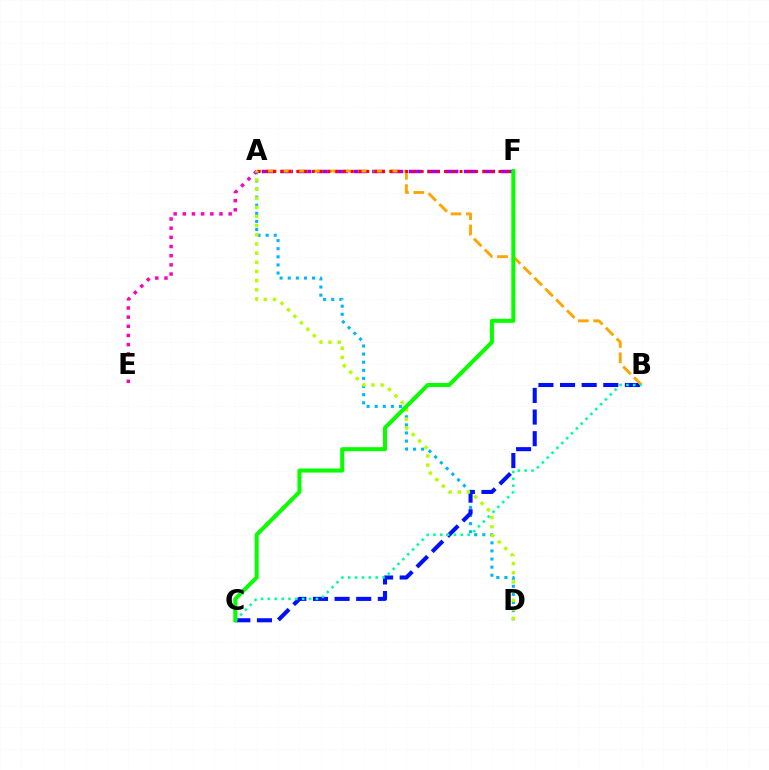{('A', 'D'): [{'color': '#00b5ff', 'line_style': 'dotted', 'thickness': 2.2}, {'color': '#b3ff00', 'line_style': 'dotted', 'thickness': 2.49}], ('B', 'C'): [{'color': '#0010ff', 'line_style': 'dashed', 'thickness': 2.94}, {'color': '#00ff9d', 'line_style': 'dotted', 'thickness': 1.86}], ('A', 'F'): [{'color': '#9b00ff', 'line_style': 'dashed', 'thickness': 2.5}, {'color': '#ff0000', 'line_style': 'dotted', 'thickness': 2.11}], ('A', 'B'): [{'color': '#ffa500', 'line_style': 'dashed', 'thickness': 2.08}], ('A', 'E'): [{'color': '#ff00bd', 'line_style': 'dotted', 'thickness': 2.49}], ('C', 'F'): [{'color': '#08ff00', 'line_style': 'solid', 'thickness': 2.89}]}